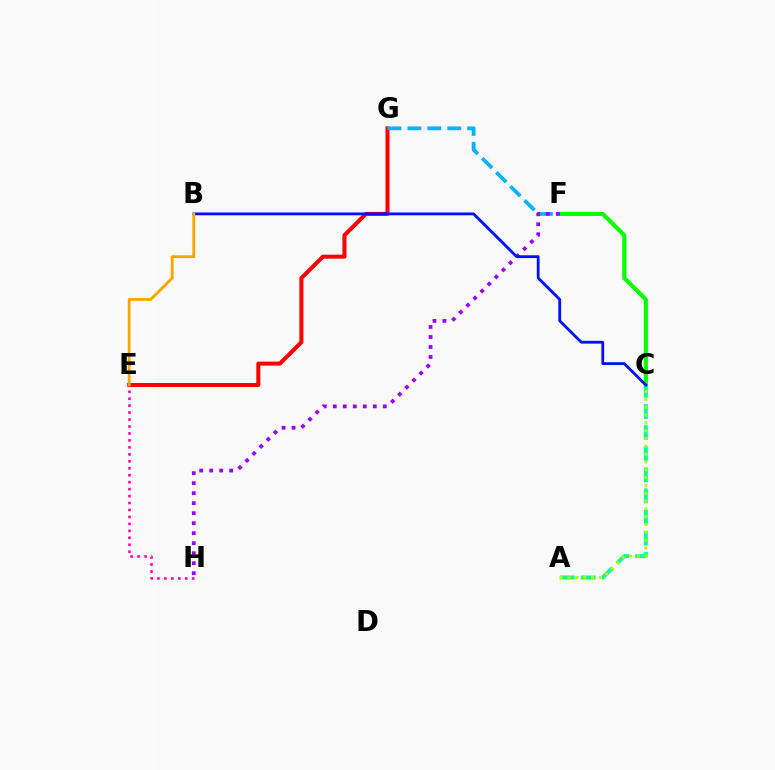{('C', 'F'): [{'color': '#08ff00', 'line_style': 'solid', 'thickness': 2.98}], ('E', 'G'): [{'color': '#ff0000', 'line_style': 'solid', 'thickness': 2.9}], ('E', 'H'): [{'color': '#ff00bd', 'line_style': 'dotted', 'thickness': 1.89}], ('A', 'C'): [{'color': '#00ff9d', 'line_style': 'dashed', 'thickness': 2.87}, {'color': '#b3ff00', 'line_style': 'dotted', 'thickness': 2.12}], ('F', 'G'): [{'color': '#00b5ff', 'line_style': 'dashed', 'thickness': 2.71}], ('F', 'H'): [{'color': '#9b00ff', 'line_style': 'dotted', 'thickness': 2.72}], ('B', 'C'): [{'color': '#0010ff', 'line_style': 'solid', 'thickness': 2.02}], ('B', 'E'): [{'color': '#ffa500', 'line_style': 'solid', 'thickness': 2.04}]}